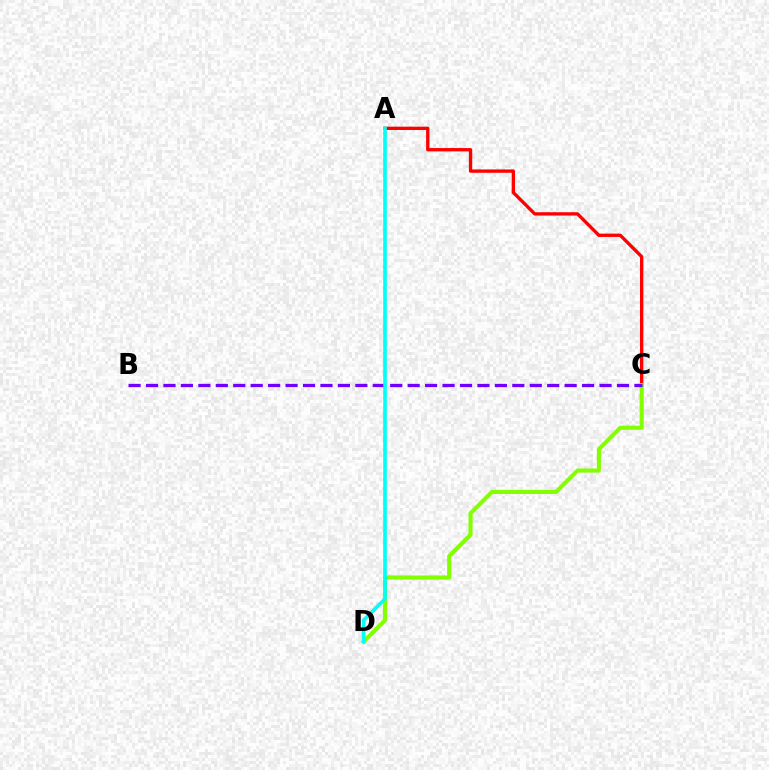{('A', 'C'): [{'color': '#ff0000', 'line_style': 'solid', 'thickness': 2.4}], ('C', 'D'): [{'color': '#84ff00', 'line_style': 'solid', 'thickness': 2.95}], ('B', 'C'): [{'color': '#7200ff', 'line_style': 'dashed', 'thickness': 2.37}], ('A', 'D'): [{'color': '#00fff6', 'line_style': 'solid', 'thickness': 2.61}]}